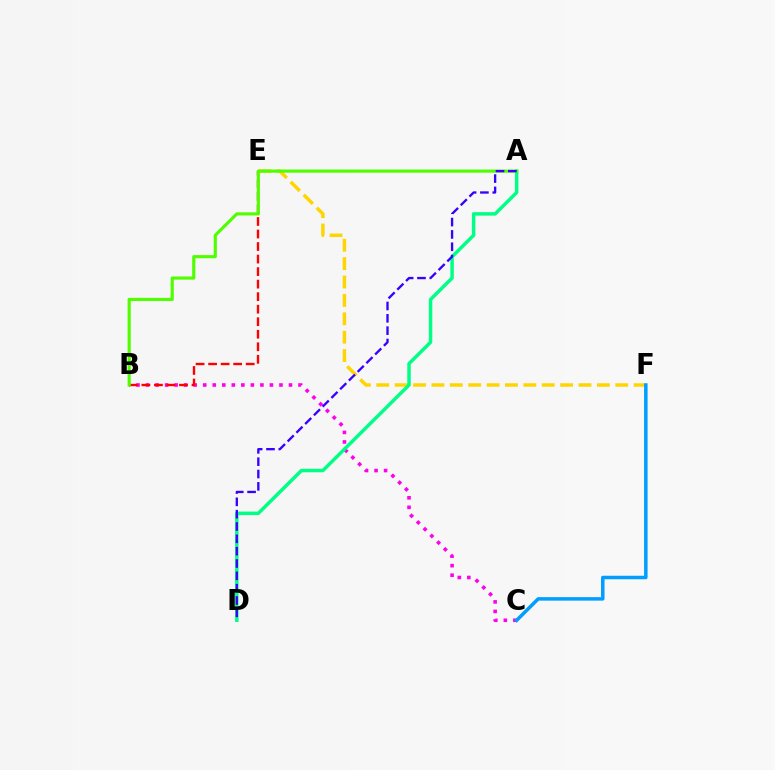{('E', 'F'): [{'color': '#ffd500', 'line_style': 'dashed', 'thickness': 2.5}], ('B', 'C'): [{'color': '#ff00ed', 'line_style': 'dotted', 'thickness': 2.59}], ('B', 'E'): [{'color': '#ff0000', 'line_style': 'dashed', 'thickness': 1.7}], ('A', 'D'): [{'color': '#00ff86', 'line_style': 'solid', 'thickness': 2.5}, {'color': '#3700ff', 'line_style': 'dashed', 'thickness': 1.68}], ('A', 'B'): [{'color': '#4fff00', 'line_style': 'solid', 'thickness': 2.26}], ('C', 'F'): [{'color': '#009eff', 'line_style': 'solid', 'thickness': 2.52}]}